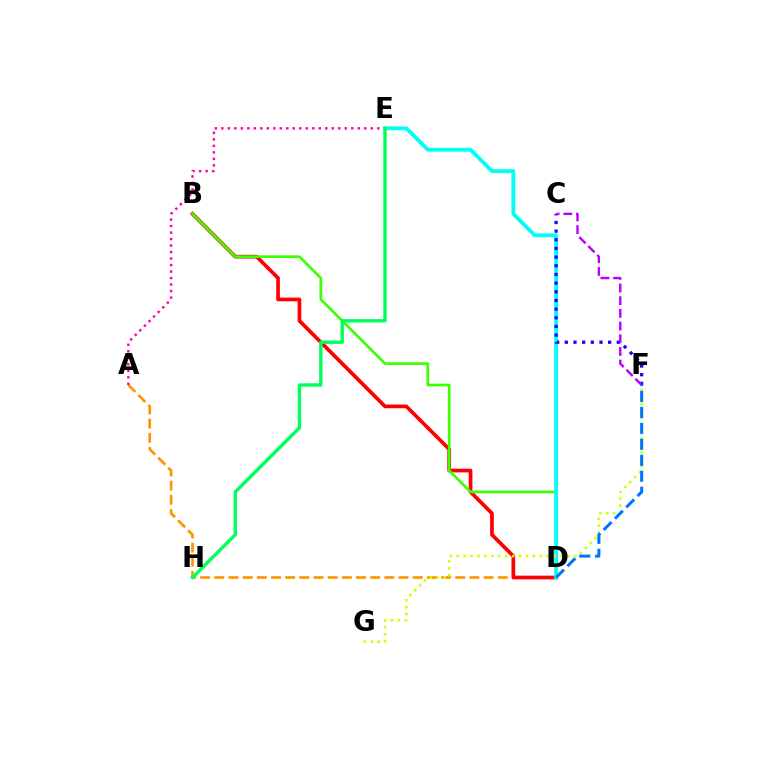{('A', 'D'): [{'color': '#ff9400', 'line_style': 'dashed', 'thickness': 1.93}], ('A', 'E'): [{'color': '#ff00ac', 'line_style': 'dotted', 'thickness': 1.77}], ('B', 'D'): [{'color': '#ff0000', 'line_style': 'solid', 'thickness': 2.67}, {'color': '#3dff00', 'line_style': 'solid', 'thickness': 1.92}], ('D', 'E'): [{'color': '#00fff6', 'line_style': 'solid', 'thickness': 2.76}], ('F', 'G'): [{'color': '#d1ff00', 'line_style': 'dotted', 'thickness': 1.88}], ('C', 'F'): [{'color': '#2500ff', 'line_style': 'dotted', 'thickness': 2.35}, {'color': '#b900ff', 'line_style': 'dashed', 'thickness': 1.72}], ('D', 'F'): [{'color': '#0074ff', 'line_style': 'dashed', 'thickness': 2.17}], ('E', 'H'): [{'color': '#00ff5c', 'line_style': 'solid', 'thickness': 2.43}]}